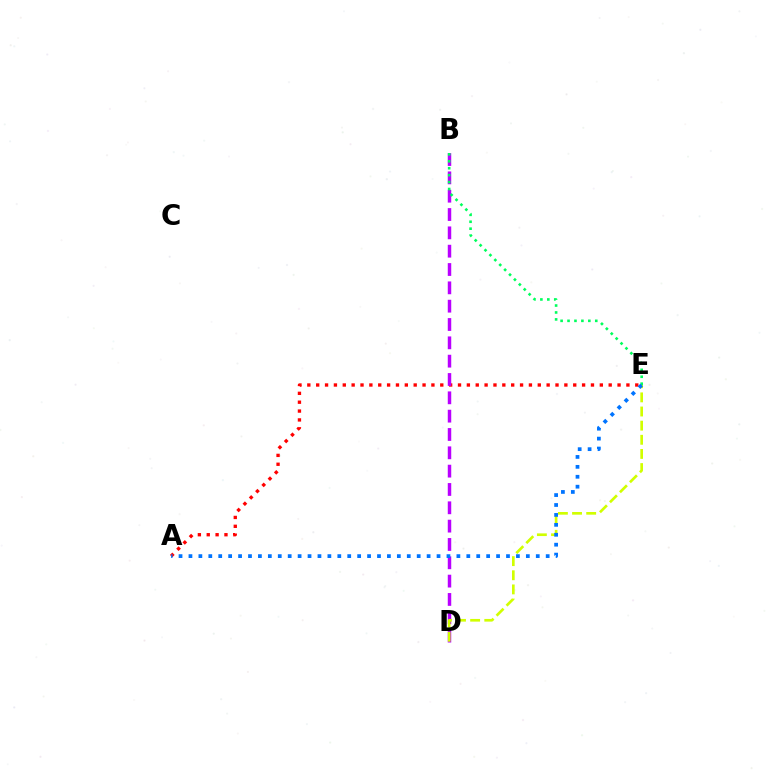{('A', 'E'): [{'color': '#ff0000', 'line_style': 'dotted', 'thickness': 2.41}, {'color': '#0074ff', 'line_style': 'dotted', 'thickness': 2.7}], ('B', 'D'): [{'color': '#b900ff', 'line_style': 'dashed', 'thickness': 2.49}], ('D', 'E'): [{'color': '#d1ff00', 'line_style': 'dashed', 'thickness': 1.92}], ('B', 'E'): [{'color': '#00ff5c', 'line_style': 'dotted', 'thickness': 1.88}]}